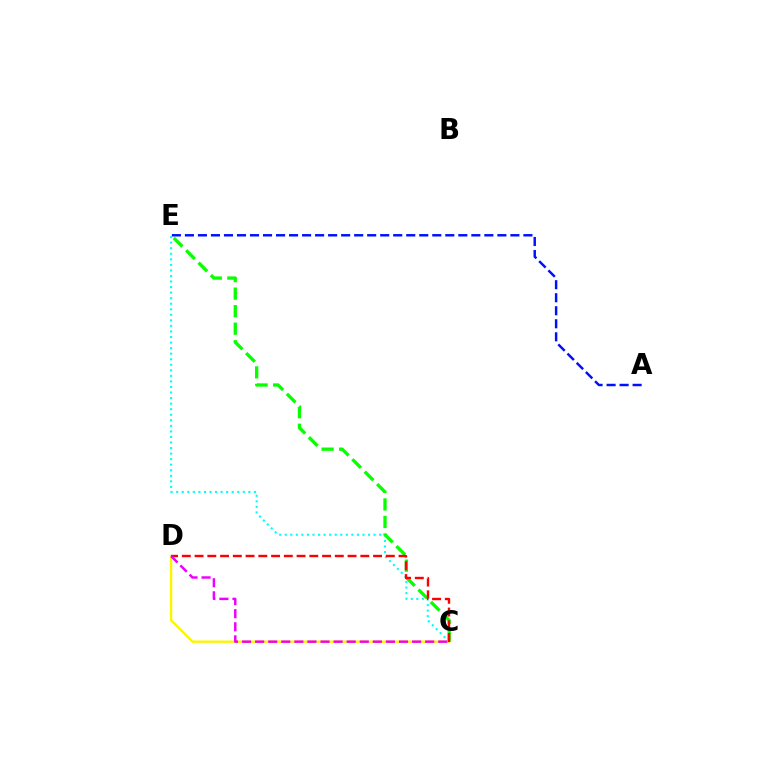{('C', 'E'): [{'color': '#00fff6', 'line_style': 'dotted', 'thickness': 1.51}, {'color': '#08ff00', 'line_style': 'dashed', 'thickness': 2.38}], ('C', 'D'): [{'color': '#fcf500', 'line_style': 'solid', 'thickness': 1.69}, {'color': '#ff0000', 'line_style': 'dashed', 'thickness': 1.73}, {'color': '#ee00ff', 'line_style': 'dashed', 'thickness': 1.78}], ('A', 'E'): [{'color': '#0010ff', 'line_style': 'dashed', 'thickness': 1.77}]}